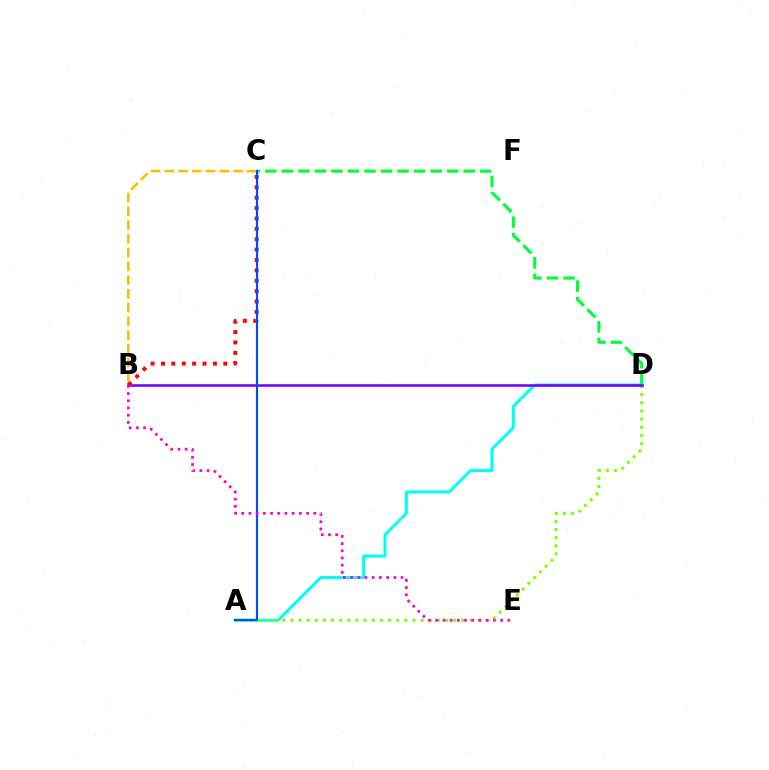{('C', 'D'): [{'color': '#00ff39', 'line_style': 'dashed', 'thickness': 2.25}], ('A', 'D'): [{'color': '#00fff6', 'line_style': 'solid', 'thickness': 2.15}, {'color': '#84ff00', 'line_style': 'dotted', 'thickness': 2.21}], ('B', 'D'): [{'color': '#7200ff', 'line_style': 'solid', 'thickness': 1.85}], ('B', 'C'): [{'color': '#ffbd00', 'line_style': 'dashed', 'thickness': 1.87}, {'color': '#ff0000', 'line_style': 'dotted', 'thickness': 2.82}], ('A', 'C'): [{'color': '#004bff', 'line_style': 'solid', 'thickness': 1.57}], ('B', 'E'): [{'color': '#ff00cf', 'line_style': 'dotted', 'thickness': 1.96}]}